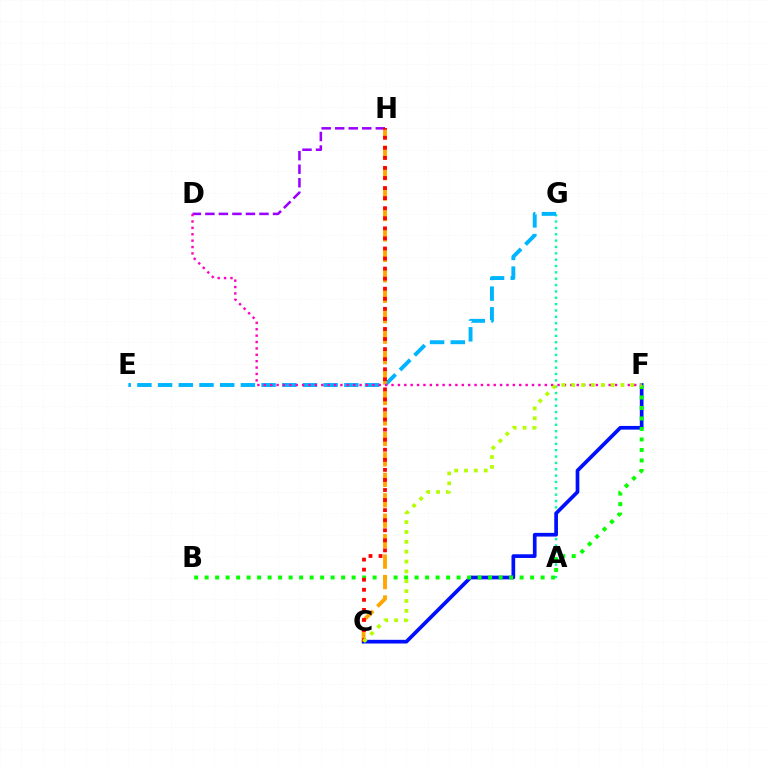{('A', 'G'): [{'color': '#00ff9d', 'line_style': 'dotted', 'thickness': 1.73}], ('C', 'F'): [{'color': '#0010ff', 'line_style': 'solid', 'thickness': 2.66}, {'color': '#b3ff00', 'line_style': 'dotted', 'thickness': 2.68}], ('B', 'F'): [{'color': '#08ff00', 'line_style': 'dotted', 'thickness': 2.85}], ('E', 'G'): [{'color': '#00b5ff', 'line_style': 'dashed', 'thickness': 2.81}], ('C', 'H'): [{'color': '#ffa500', 'line_style': 'dashed', 'thickness': 2.78}, {'color': '#ff0000', 'line_style': 'dotted', 'thickness': 2.73}], ('D', 'H'): [{'color': '#9b00ff', 'line_style': 'dashed', 'thickness': 1.84}], ('D', 'F'): [{'color': '#ff00bd', 'line_style': 'dotted', 'thickness': 1.74}]}